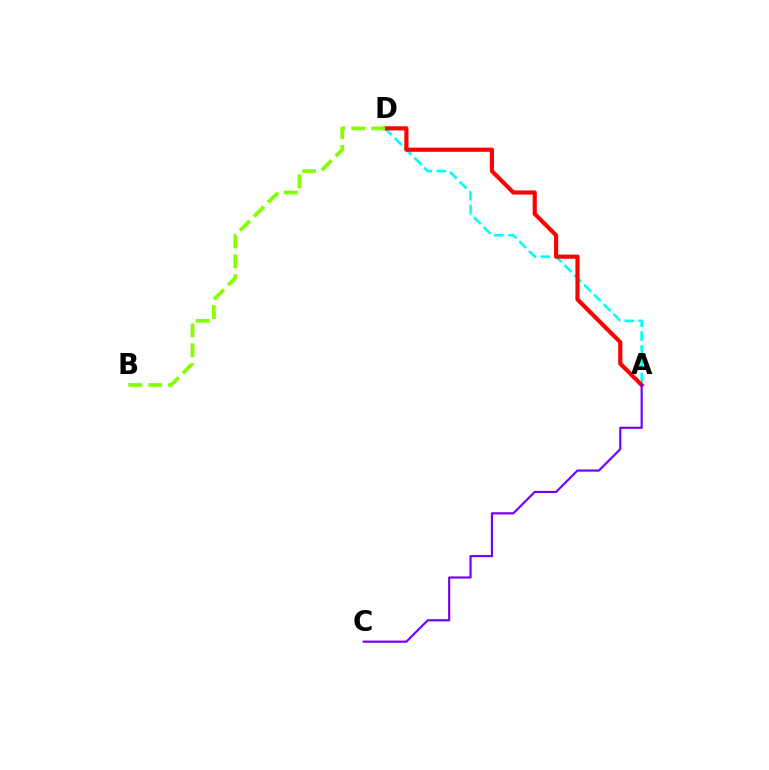{('A', 'D'): [{'color': '#00fff6', 'line_style': 'dashed', 'thickness': 1.88}, {'color': '#ff0000', 'line_style': 'solid', 'thickness': 3.0}], ('B', 'D'): [{'color': '#84ff00', 'line_style': 'dashed', 'thickness': 2.7}], ('A', 'C'): [{'color': '#7200ff', 'line_style': 'solid', 'thickness': 1.56}]}